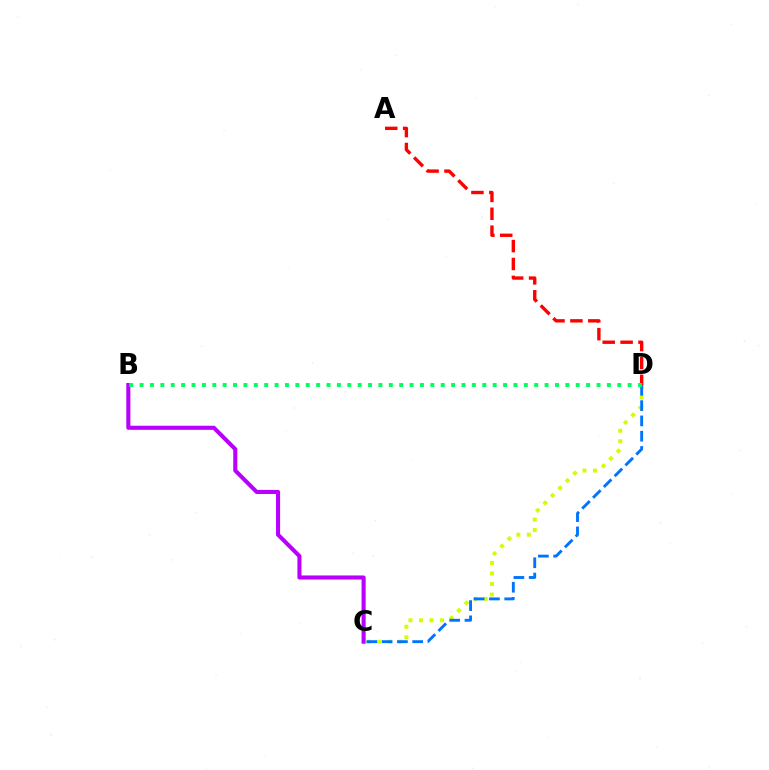{('C', 'D'): [{'color': '#d1ff00', 'line_style': 'dotted', 'thickness': 2.86}, {'color': '#0074ff', 'line_style': 'dashed', 'thickness': 2.08}], ('A', 'D'): [{'color': '#ff0000', 'line_style': 'dashed', 'thickness': 2.43}], ('B', 'C'): [{'color': '#b900ff', 'line_style': 'solid', 'thickness': 2.93}], ('B', 'D'): [{'color': '#00ff5c', 'line_style': 'dotted', 'thickness': 2.82}]}